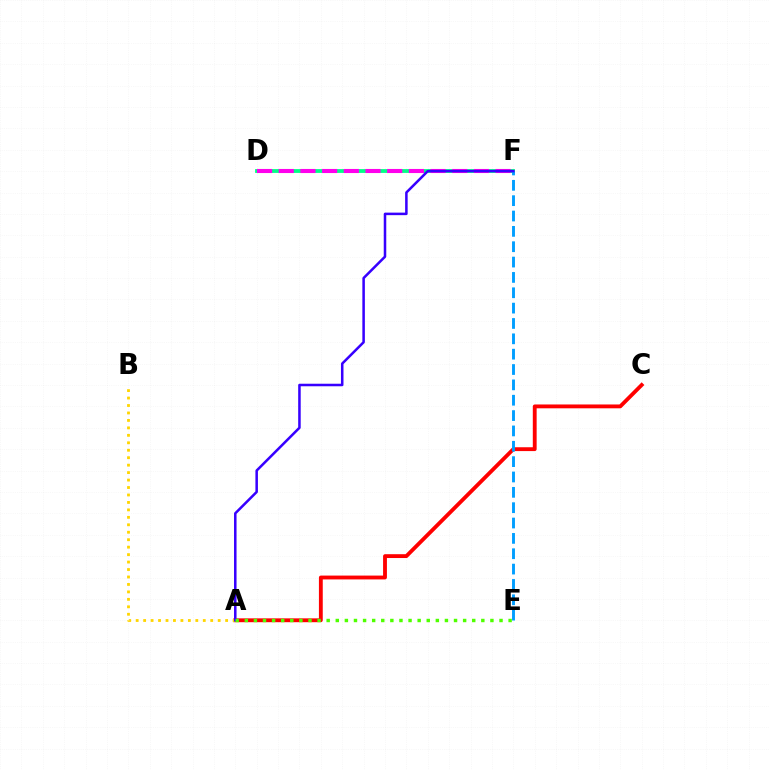{('A', 'C'): [{'color': '#ff0000', 'line_style': 'solid', 'thickness': 2.77}], ('D', 'F'): [{'color': '#00ff86', 'line_style': 'solid', 'thickness': 2.75}, {'color': '#ff00ed', 'line_style': 'dashed', 'thickness': 2.95}], ('E', 'F'): [{'color': '#009eff', 'line_style': 'dashed', 'thickness': 2.09}], ('A', 'B'): [{'color': '#ffd500', 'line_style': 'dotted', 'thickness': 2.03}], ('A', 'F'): [{'color': '#3700ff', 'line_style': 'solid', 'thickness': 1.82}], ('A', 'E'): [{'color': '#4fff00', 'line_style': 'dotted', 'thickness': 2.47}]}